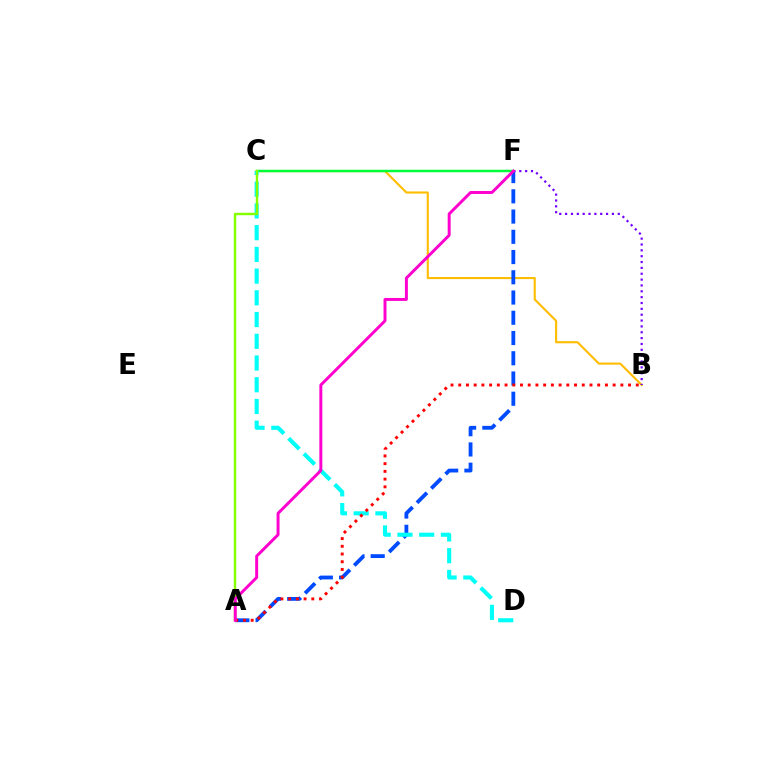{('B', 'C'): [{'color': '#ffbd00', 'line_style': 'solid', 'thickness': 1.53}], ('C', 'F'): [{'color': '#00ff39', 'line_style': 'solid', 'thickness': 1.78}], ('A', 'F'): [{'color': '#004bff', 'line_style': 'dashed', 'thickness': 2.75}, {'color': '#ff00cf', 'line_style': 'solid', 'thickness': 2.12}], ('C', 'D'): [{'color': '#00fff6', 'line_style': 'dashed', 'thickness': 2.95}], ('B', 'F'): [{'color': '#7200ff', 'line_style': 'dotted', 'thickness': 1.59}], ('A', 'C'): [{'color': '#84ff00', 'line_style': 'solid', 'thickness': 1.75}], ('A', 'B'): [{'color': '#ff0000', 'line_style': 'dotted', 'thickness': 2.1}]}